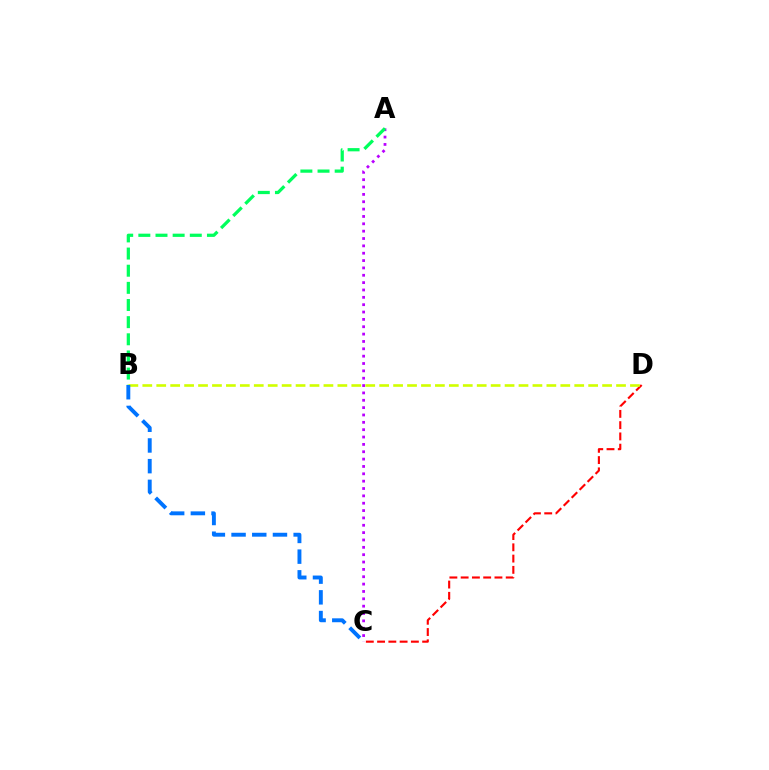{('A', 'C'): [{'color': '#b900ff', 'line_style': 'dotted', 'thickness': 2.0}], ('A', 'B'): [{'color': '#00ff5c', 'line_style': 'dashed', 'thickness': 2.33}], ('C', 'D'): [{'color': '#ff0000', 'line_style': 'dashed', 'thickness': 1.53}], ('B', 'D'): [{'color': '#d1ff00', 'line_style': 'dashed', 'thickness': 1.89}], ('B', 'C'): [{'color': '#0074ff', 'line_style': 'dashed', 'thickness': 2.81}]}